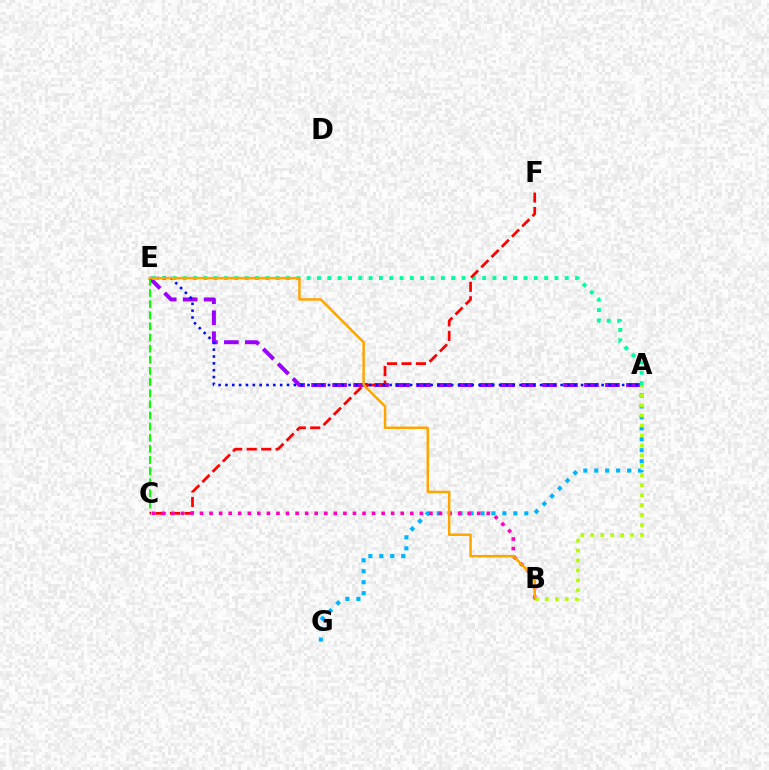{('A', 'E'): [{'color': '#9b00ff', 'line_style': 'dashed', 'thickness': 2.85}, {'color': '#00ff9d', 'line_style': 'dotted', 'thickness': 2.81}, {'color': '#0010ff', 'line_style': 'dotted', 'thickness': 1.86}], ('C', 'E'): [{'color': '#08ff00', 'line_style': 'dashed', 'thickness': 1.51}], ('A', 'G'): [{'color': '#00b5ff', 'line_style': 'dotted', 'thickness': 2.98}], ('C', 'F'): [{'color': '#ff0000', 'line_style': 'dashed', 'thickness': 1.97}], ('B', 'C'): [{'color': '#ff00bd', 'line_style': 'dotted', 'thickness': 2.6}], ('A', 'B'): [{'color': '#b3ff00', 'line_style': 'dotted', 'thickness': 2.7}], ('B', 'E'): [{'color': '#ffa500', 'line_style': 'solid', 'thickness': 1.79}]}